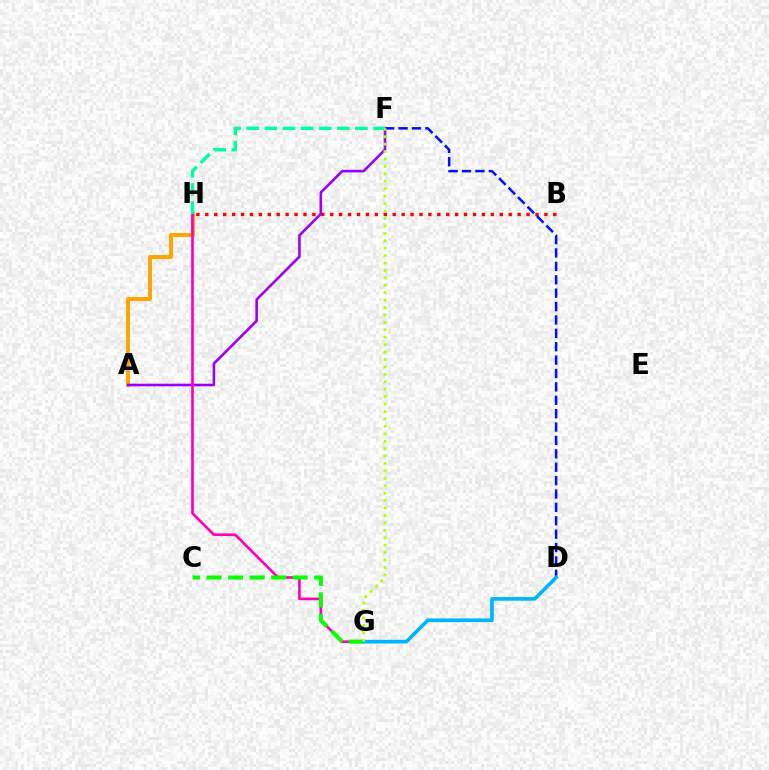{('B', 'H'): [{'color': '#ff0000', 'line_style': 'dotted', 'thickness': 2.42}], ('D', 'F'): [{'color': '#0010ff', 'line_style': 'dashed', 'thickness': 1.82}], ('A', 'H'): [{'color': '#ffa500', 'line_style': 'solid', 'thickness': 2.86}], ('A', 'F'): [{'color': '#9b00ff', 'line_style': 'solid', 'thickness': 1.88}], ('G', 'H'): [{'color': '#ff00bd', 'line_style': 'solid', 'thickness': 1.92}], ('C', 'G'): [{'color': '#08ff00', 'line_style': 'dashed', 'thickness': 2.92}], ('D', 'G'): [{'color': '#00b5ff', 'line_style': 'solid', 'thickness': 2.62}], ('F', 'H'): [{'color': '#00ff9d', 'line_style': 'dashed', 'thickness': 2.46}], ('F', 'G'): [{'color': '#b3ff00', 'line_style': 'dotted', 'thickness': 2.02}]}